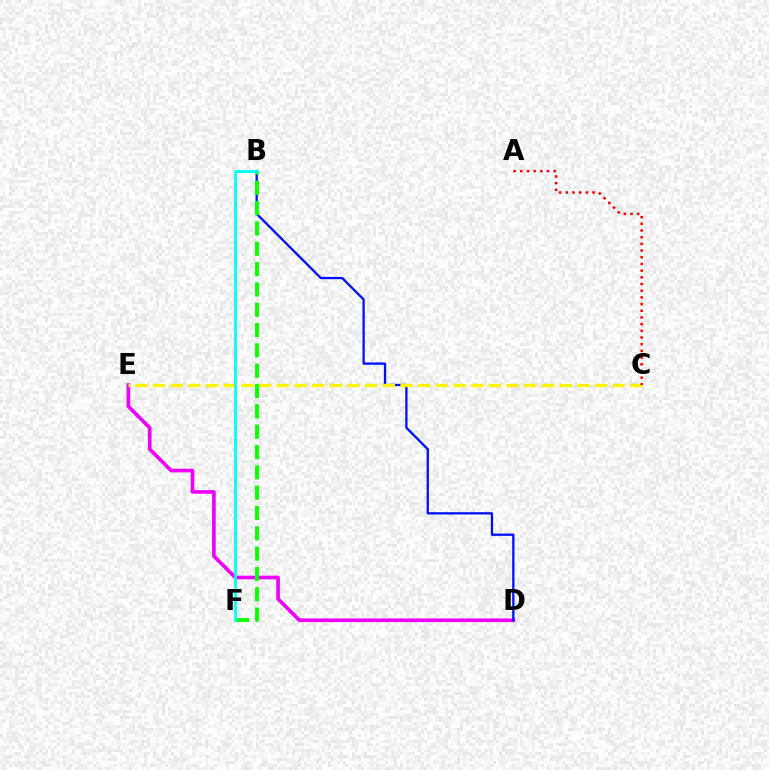{('D', 'E'): [{'color': '#ee00ff', 'line_style': 'solid', 'thickness': 2.62}], ('B', 'D'): [{'color': '#0010ff', 'line_style': 'solid', 'thickness': 1.65}], ('C', 'E'): [{'color': '#fcf500', 'line_style': 'dashed', 'thickness': 2.4}], ('B', 'F'): [{'color': '#08ff00', 'line_style': 'dashed', 'thickness': 2.76}, {'color': '#00fff6', 'line_style': 'solid', 'thickness': 2.01}], ('A', 'C'): [{'color': '#ff0000', 'line_style': 'dotted', 'thickness': 1.82}]}